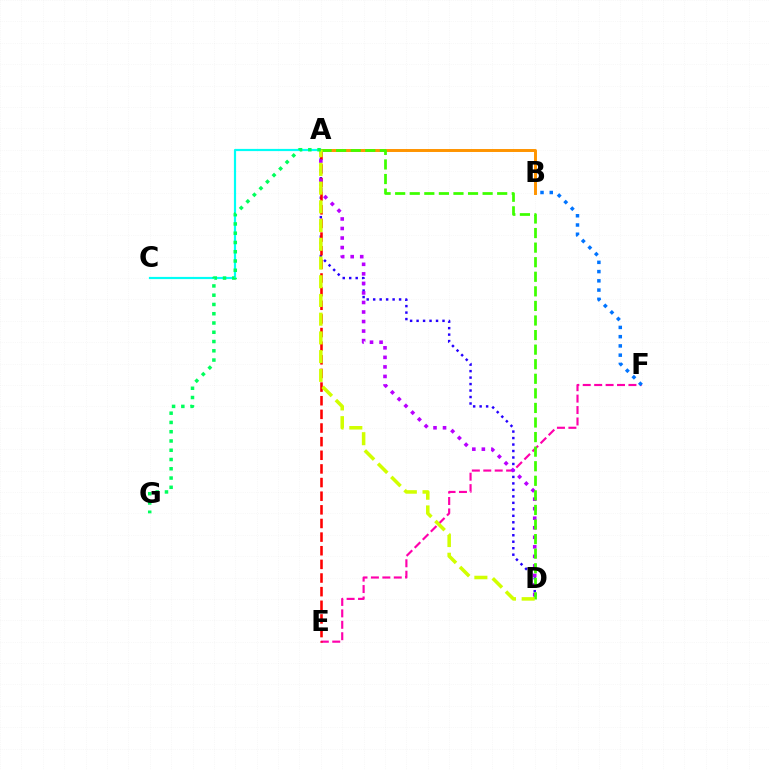{('E', 'F'): [{'color': '#ff00ac', 'line_style': 'dashed', 'thickness': 1.55}], ('A', 'C'): [{'color': '#00fff6', 'line_style': 'solid', 'thickness': 1.58}], ('A', 'D'): [{'color': '#2500ff', 'line_style': 'dotted', 'thickness': 1.76}, {'color': '#b900ff', 'line_style': 'dotted', 'thickness': 2.59}, {'color': '#3dff00', 'line_style': 'dashed', 'thickness': 1.98}, {'color': '#d1ff00', 'line_style': 'dashed', 'thickness': 2.54}], ('A', 'E'): [{'color': '#ff0000', 'line_style': 'dashed', 'thickness': 1.85}], ('A', 'B'): [{'color': '#ff9400', 'line_style': 'solid', 'thickness': 2.12}], ('B', 'F'): [{'color': '#0074ff', 'line_style': 'dotted', 'thickness': 2.51}], ('A', 'G'): [{'color': '#00ff5c', 'line_style': 'dotted', 'thickness': 2.52}]}